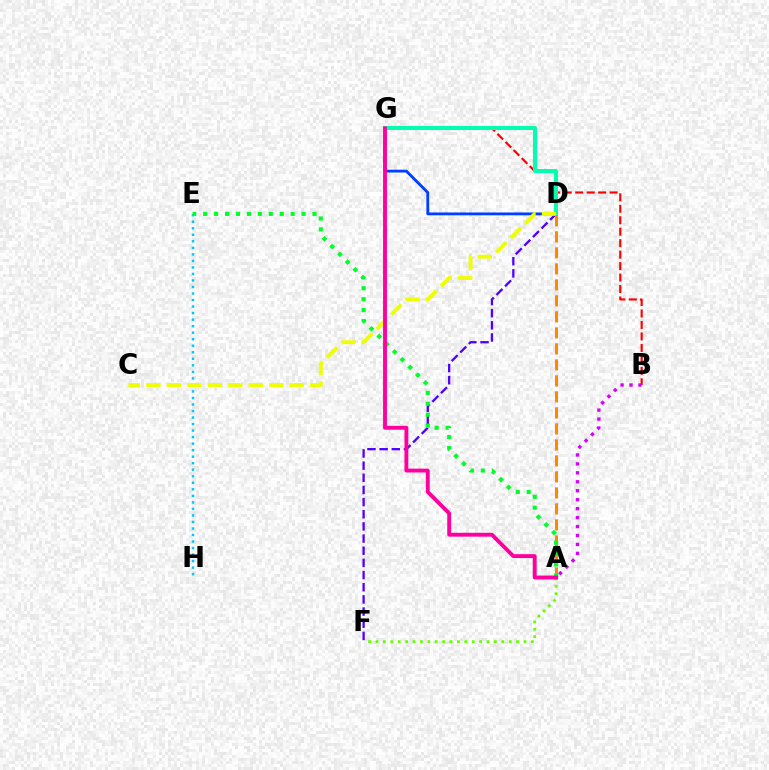{('D', 'F'): [{'color': '#4f00ff', 'line_style': 'dashed', 'thickness': 1.65}], ('B', 'G'): [{'color': '#ff0000', 'line_style': 'dashed', 'thickness': 1.56}], ('A', 'F'): [{'color': '#66ff00', 'line_style': 'dotted', 'thickness': 2.01}], ('D', 'G'): [{'color': '#003fff', 'line_style': 'solid', 'thickness': 2.04}, {'color': '#00ffaf', 'line_style': 'solid', 'thickness': 2.87}], ('E', 'H'): [{'color': '#00c7ff', 'line_style': 'dotted', 'thickness': 1.77}], ('C', 'D'): [{'color': '#eeff00', 'line_style': 'dashed', 'thickness': 2.78}], ('A', 'B'): [{'color': '#d600ff', 'line_style': 'dotted', 'thickness': 2.43}], ('A', 'D'): [{'color': '#ff8800', 'line_style': 'dashed', 'thickness': 2.17}], ('A', 'E'): [{'color': '#00ff27', 'line_style': 'dotted', 'thickness': 2.97}], ('A', 'G'): [{'color': '#ff00a0', 'line_style': 'solid', 'thickness': 2.79}]}